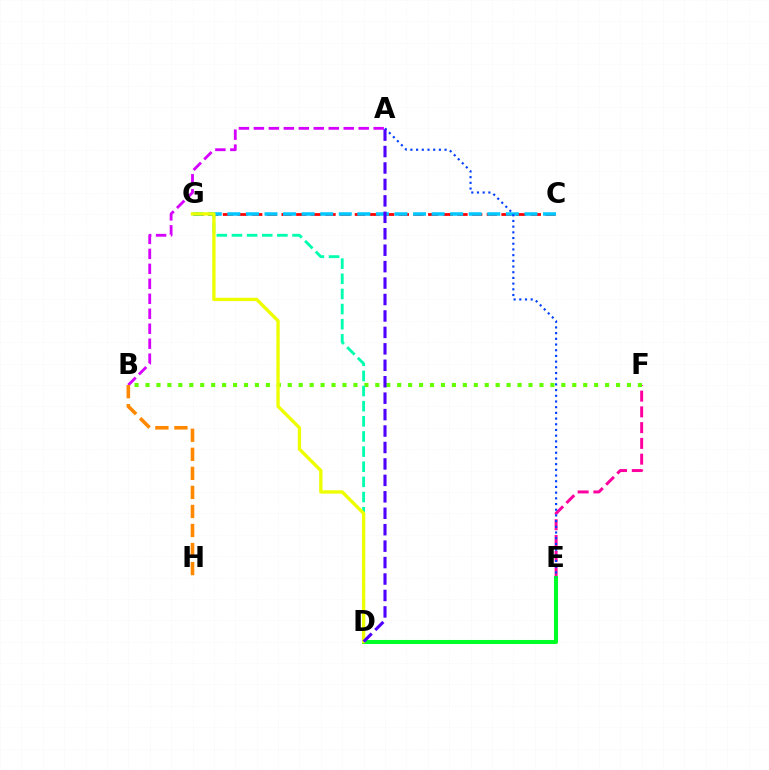{('E', 'F'): [{'color': '#ff00a0', 'line_style': 'dashed', 'thickness': 2.14}], ('C', 'G'): [{'color': '#ff0000', 'line_style': 'dashed', 'thickness': 1.99}, {'color': '#00c7ff', 'line_style': 'dashed', 'thickness': 2.52}], ('B', 'F'): [{'color': '#66ff00', 'line_style': 'dotted', 'thickness': 2.97}], ('D', 'G'): [{'color': '#00ffaf', 'line_style': 'dashed', 'thickness': 2.06}, {'color': '#eeff00', 'line_style': 'solid', 'thickness': 2.4}], ('A', 'B'): [{'color': '#d600ff', 'line_style': 'dashed', 'thickness': 2.03}], ('D', 'E'): [{'color': '#00ff27', 'line_style': 'solid', 'thickness': 2.92}], ('B', 'H'): [{'color': '#ff8800', 'line_style': 'dashed', 'thickness': 2.59}], ('A', 'E'): [{'color': '#003fff', 'line_style': 'dotted', 'thickness': 1.55}], ('A', 'D'): [{'color': '#4f00ff', 'line_style': 'dashed', 'thickness': 2.23}]}